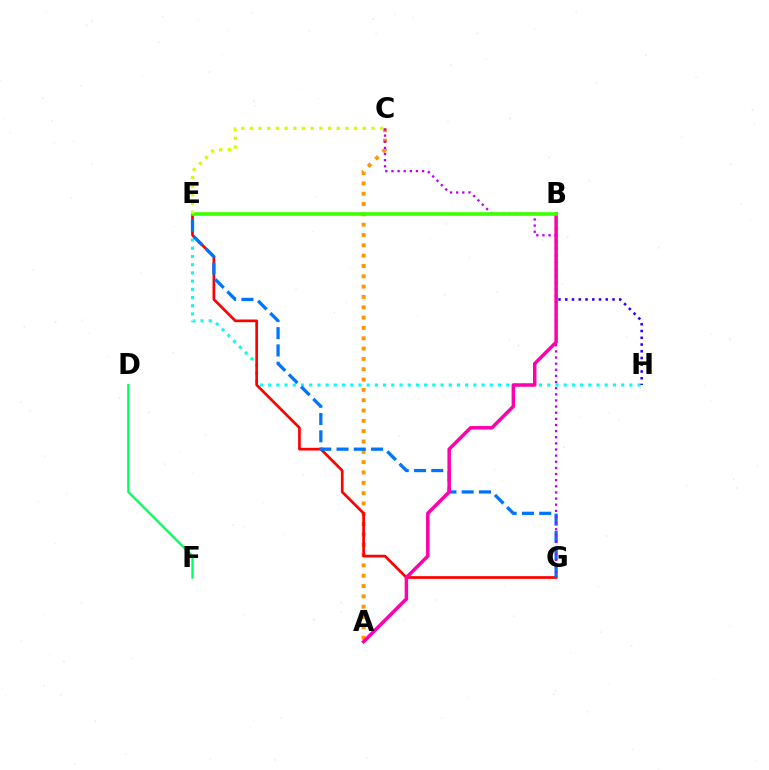{('E', 'H'): [{'color': '#00fff6', 'line_style': 'dotted', 'thickness': 2.23}], ('A', 'C'): [{'color': '#ff9400', 'line_style': 'dotted', 'thickness': 2.81}], ('E', 'G'): [{'color': '#ff0000', 'line_style': 'solid', 'thickness': 1.94}, {'color': '#0074ff', 'line_style': 'dashed', 'thickness': 2.35}], ('B', 'H'): [{'color': '#2500ff', 'line_style': 'dotted', 'thickness': 1.83}], ('C', 'G'): [{'color': '#b900ff', 'line_style': 'dotted', 'thickness': 1.67}], ('D', 'F'): [{'color': '#00ff5c', 'line_style': 'solid', 'thickness': 1.66}], ('A', 'B'): [{'color': '#ff00ac', 'line_style': 'solid', 'thickness': 2.51}], ('B', 'E'): [{'color': '#3dff00', 'line_style': 'solid', 'thickness': 2.62}], ('C', 'E'): [{'color': '#d1ff00', 'line_style': 'dotted', 'thickness': 2.36}]}